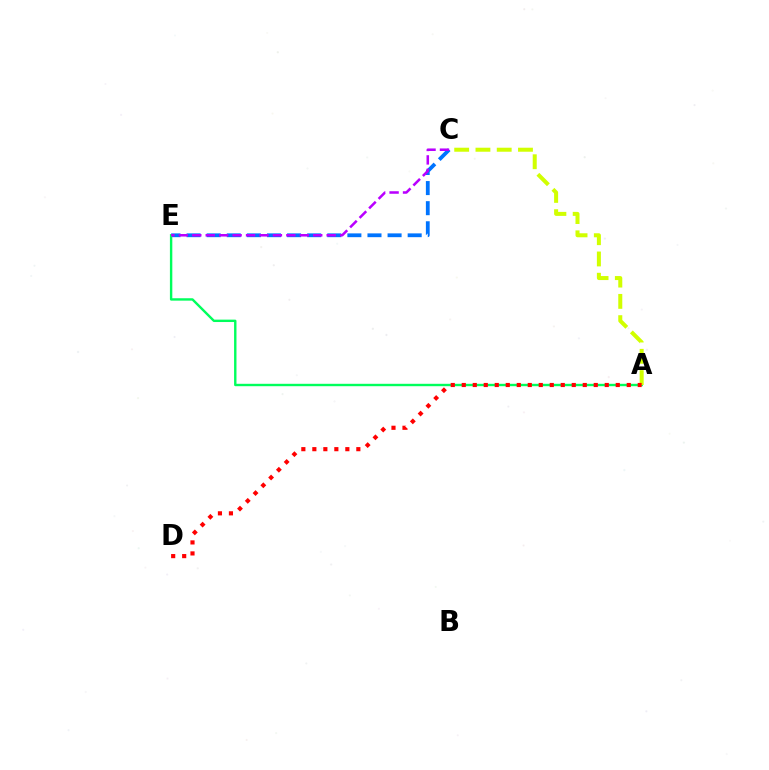{('C', 'E'): [{'color': '#0074ff', 'line_style': 'dashed', 'thickness': 2.73}, {'color': '#b900ff', 'line_style': 'dashed', 'thickness': 1.83}], ('A', 'E'): [{'color': '#00ff5c', 'line_style': 'solid', 'thickness': 1.73}], ('A', 'C'): [{'color': '#d1ff00', 'line_style': 'dashed', 'thickness': 2.89}], ('A', 'D'): [{'color': '#ff0000', 'line_style': 'dotted', 'thickness': 2.99}]}